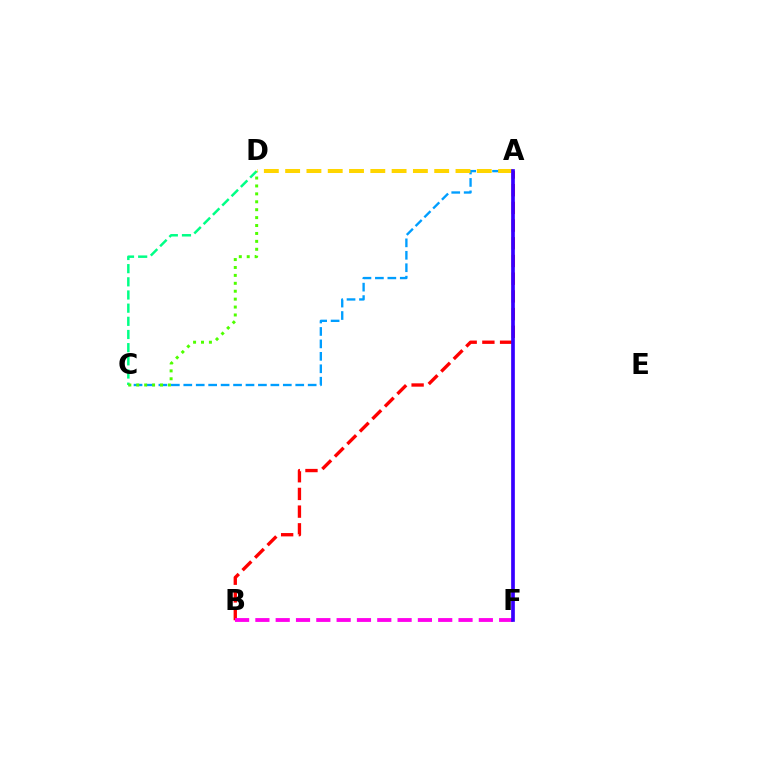{('A', 'B'): [{'color': '#ff0000', 'line_style': 'dashed', 'thickness': 2.4}], ('A', 'C'): [{'color': '#009eff', 'line_style': 'dashed', 'thickness': 1.69}], ('C', 'D'): [{'color': '#00ff86', 'line_style': 'dashed', 'thickness': 1.79}, {'color': '#4fff00', 'line_style': 'dotted', 'thickness': 2.15}], ('B', 'F'): [{'color': '#ff00ed', 'line_style': 'dashed', 'thickness': 2.76}], ('A', 'D'): [{'color': '#ffd500', 'line_style': 'dashed', 'thickness': 2.89}], ('A', 'F'): [{'color': '#3700ff', 'line_style': 'solid', 'thickness': 2.66}]}